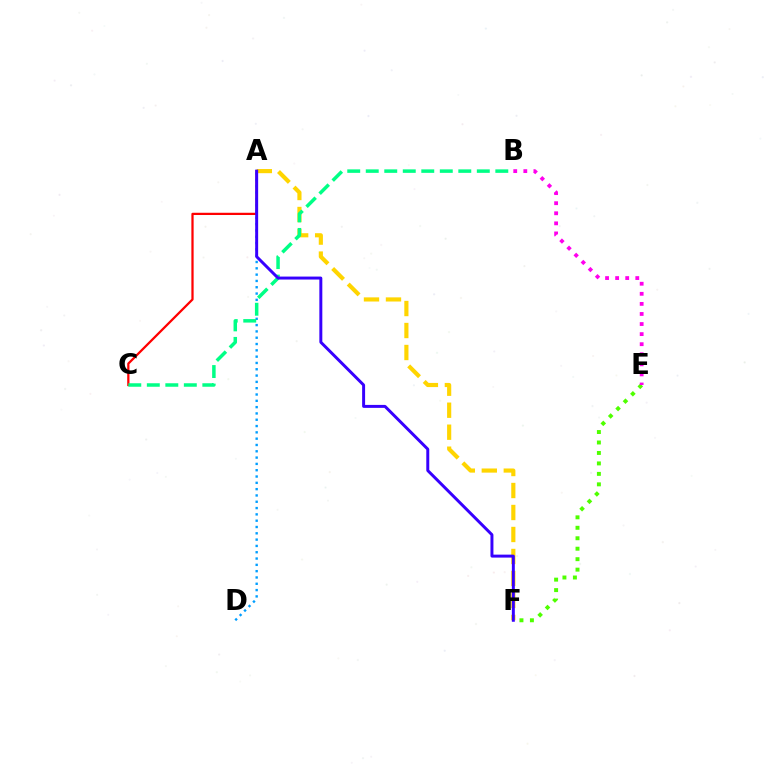{('A', 'F'): [{'color': '#ffd500', 'line_style': 'dashed', 'thickness': 2.99}, {'color': '#3700ff', 'line_style': 'solid', 'thickness': 2.13}], ('E', 'F'): [{'color': '#4fff00', 'line_style': 'dotted', 'thickness': 2.84}], ('A', 'C'): [{'color': '#ff0000', 'line_style': 'solid', 'thickness': 1.62}], ('A', 'D'): [{'color': '#009eff', 'line_style': 'dotted', 'thickness': 1.71}], ('B', 'C'): [{'color': '#00ff86', 'line_style': 'dashed', 'thickness': 2.51}], ('B', 'E'): [{'color': '#ff00ed', 'line_style': 'dotted', 'thickness': 2.74}]}